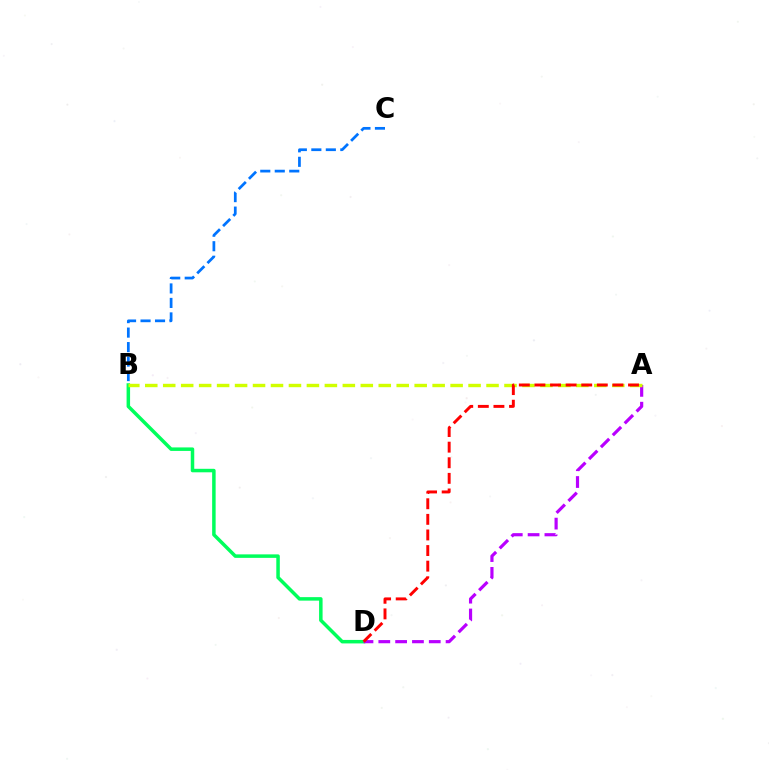{('B', 'D'): [{'color': '#00ff5c', 'line_style': 'solid', 'thickness': 2.52}], ('B', 'C'): [{'color': '#0074ff', 'line_style': 'dashed', 'thickness': 1.97}], ('A', 'D'): [{'color': '#b900ff', 'line_style': 'dashed', 'thickness': 2.28}, {'color': '#ff0000', 'line_style': 'dashed', 'thickness': 2.12}], ('A', 'B'): [{'color': '#d1ff00', 'line_style': 'dashed', 'thickness': 2.44}]}